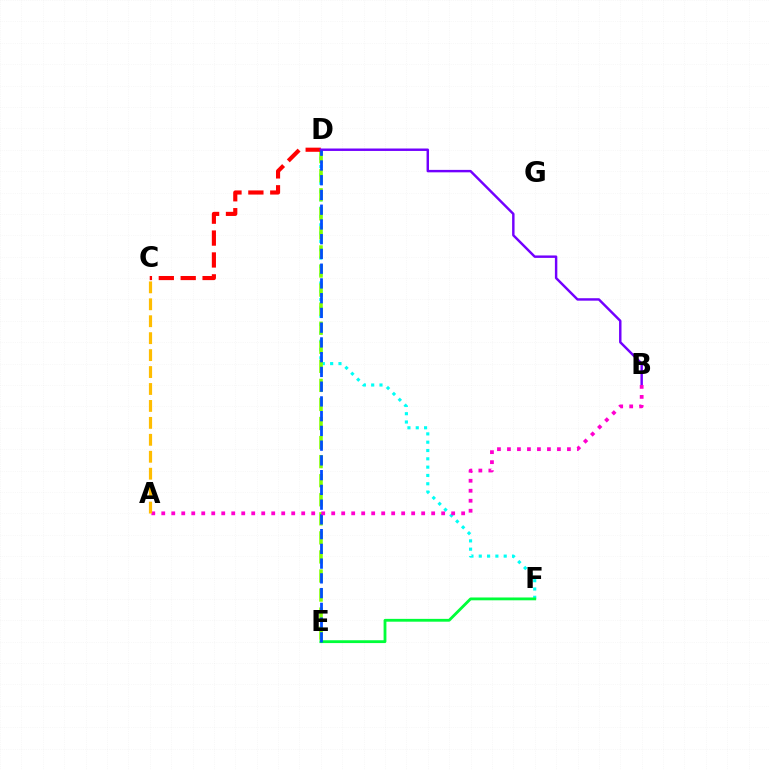{('D', 'F'): [{'color': '#00fff6', 'line_style': 'dotted', 'thickness': 2.26}], ('D', 'E'): [{'color': '#84ff00', 'line_style': 'dashed', 'thickness': 2.59}, {'color': '#004bff', 'line_style': 'dashed', 'thickness': 2.0}], ('C', 'D'): [{'color': '#ff0000', 'line_style': 'dashed', 'thickness': 2.97}], ('B', 'D'): [{'color': '#7200ff', 'line_style': 'solid', 'thickness': 1.76}], ('E', 'F'): [{'color': '#00ff39', 'line_style': 'solid', 'thickness': 2.03}], ('A', 'B'): [{'color': '#ff00cf', 'line_style': 'dotted', 'thickness': 2.72}], ('A', 'C'): [{'color': '#ffbd00', 'line_style': 'dashed', 'thickness': 2.3}]}